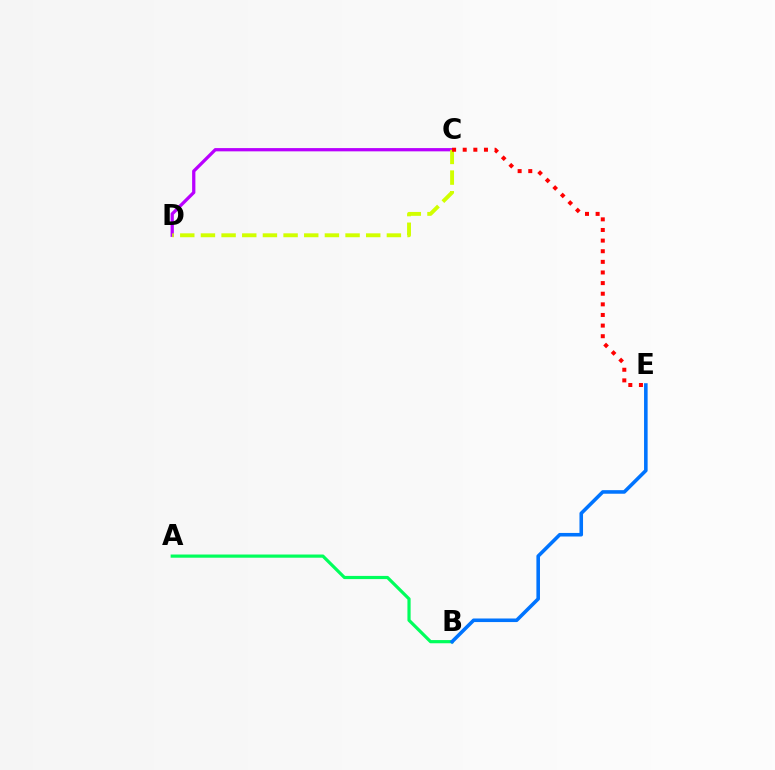{('A', 'B'): [{'color': '#00ff5c', 'line_style': 'solid', 'thickness': 2.3}], ('C', 'D'): [{'color': '#b900ff', 'line_style': 'solid', 'thickness': 2.34}, {'color': '#d1ff00', 'line_style': 'dashed', 'thickness': 2.81}], ('B', 'E'): [{'color': '#0074ff', 'line_style': 'solid', 'thickness': 2.57}], ('C', 'E'): [{'color': '#ff0000', 'line_style': 'dotted', 'thickness': 2.89}]}